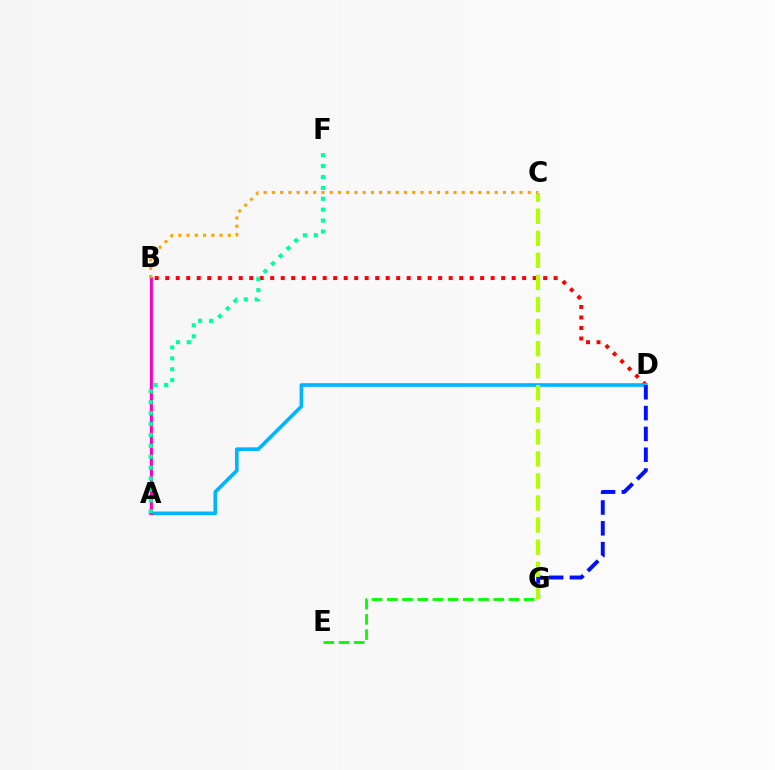{('B', 'D'): [{'color': '#ff0000', 'line_style': 'dotted', 'thickness': 2.85}], ('A', 'B'): [{'color': '#9b00ff', 'line_style': 'solid', 'thickness': 1.61}, {'color': '#ff00bd', 'line_style': 'solid', 'thickness': 1.99}], ('A', 'D'): [{'color': '#00b5ff', 'line_style': 'solid', 'thickness': 2.62}], ('D', 'G'): [{'color': '#0010ff', 'line_style': 'dashed', 'thickness': 2.83}], ('A', 'F'): [{'color': '#00ff9d', 'line_style': 'dotted', 'thickness': 2.96}], ('C', 'G'): [{'color': '#b3ff00', 'line_style': 'dashed', 'thickness': 3.0}], ('E', 'G'): [{'color': '#08ff00', 'line_style': 'dashed', 'thickness': 2.07}], ('B', 'C'): [{'color': '#ffa500', 'line_style': 'dotted', 'thickness': 2.24}]}